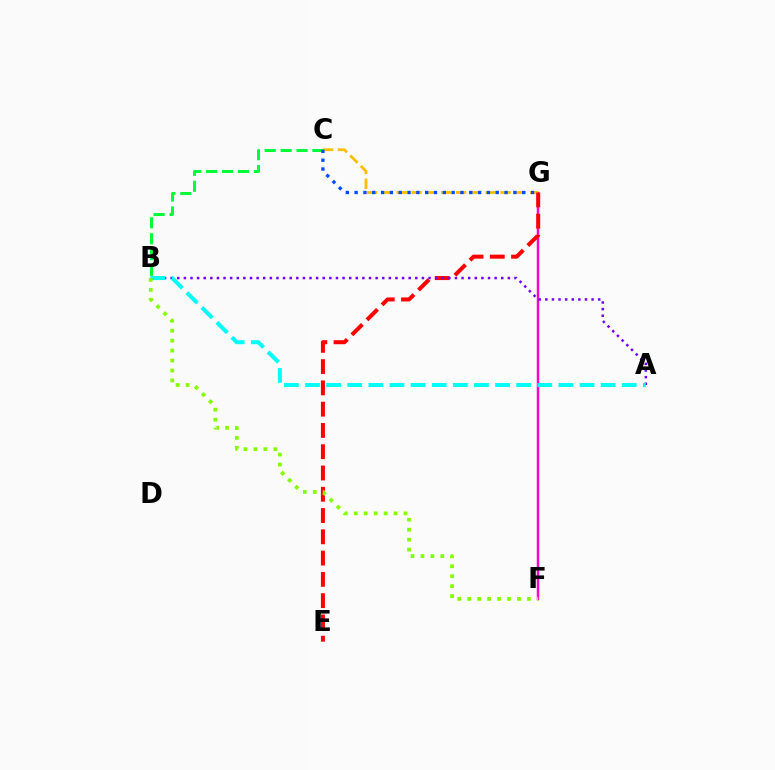{('F', 'G'): [{'color': '#ff00cf', 'line_style': 'solid', 'thickness': 1.77}], ('C', 'G'): [{'color': '#ffbd00', 'line_style': 'dashed', 'thickness': 2.02}, {'color': '#004bff', 'line_style': 'dotted', 'thickness': 2.4}], ('B', 'C'): [{'color': '#00ff39', 'line_style': 'dashed', 'thickness': 2.16}], ('E', 'G'): [{'color': '#ff0000', 'line_style': 'dashed', 'thickness': 2.89}], ('A', 'B'): [{'color': '#7200ff', 'line_style': 'dotted', 'thickness': 1.8}, {'color': '#00fff6', 'line_style': 'dashed', 'thickness': 2.87}], ('B', 'F'): [{'color': '#84ff00', 'line_style': 'dotted', 'thickness': 2.7}]}